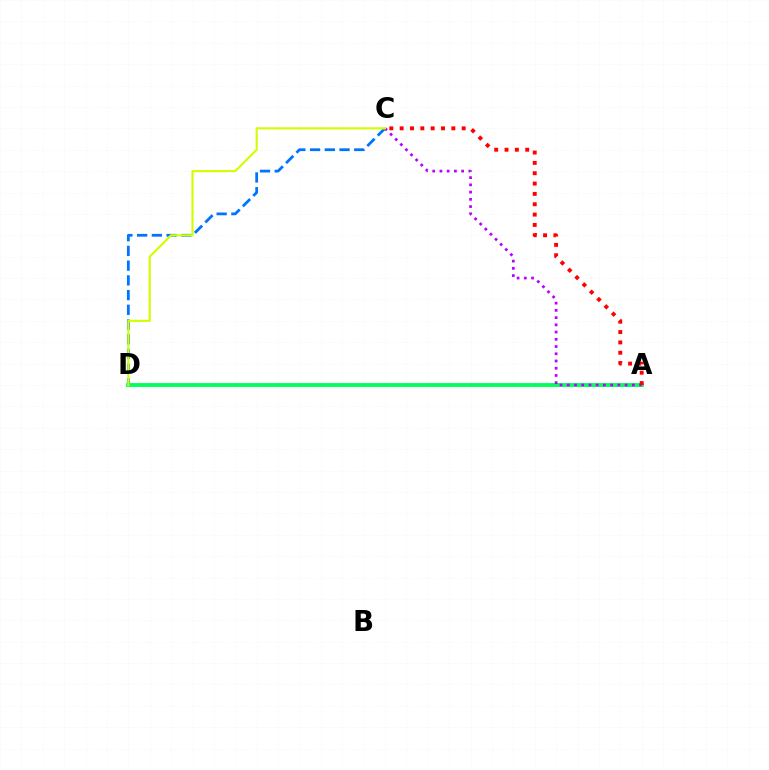{('C', 'D'): [{'color': '#0074ff', 'line_style': 'dashed', 'thickness': 2.0}, {'color': '#d1ff00', 'line_style': 'solid', 'thickness': 1.54}], ('A', 'D'): [{'color': '#00ff5c', 'line_style': 'solid', 'thickness': 2.77}], ('A', 'C'): [{'color': '#b900ff', 'line_style': 'dotted', 'thickness': 1.96}, {'color': '#ff0000', 'line_style': 'dotted', 'thickness': 2.81}]}